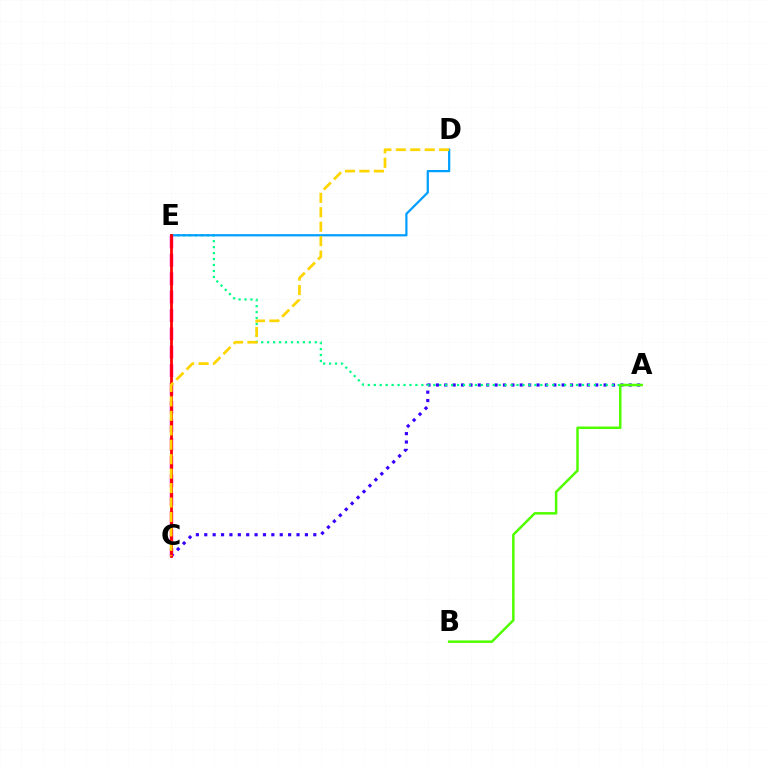{('A', 'C'): [{'color': '#3700ff', 'line_style': 'dotted', 'thickness': 2.28}], ('A', 'E'): [{'color': '#00ff86', 'line_style': 'dotted', 'thickness': 1.62}], ('D', 'E'): [{'color': '#009eff', 'line_style': 'solid', 'thickness': 1.61}], ('C', 'E'): [{'color': '#ff00ed', 'line_style': 'dashed', 'thickness': 2.5}, {'color': '#ff0000', 'line_style': 'solid', 'thickness': 1.99}], ('A', 'B'): [{'color': '#4fff00', 'line_style': 'solid', 'thickness': 1.8}], ('C', 'D'): [{'color': '#ffd500', 'line_style': 'dashed', 'thickness': 1.96}]}